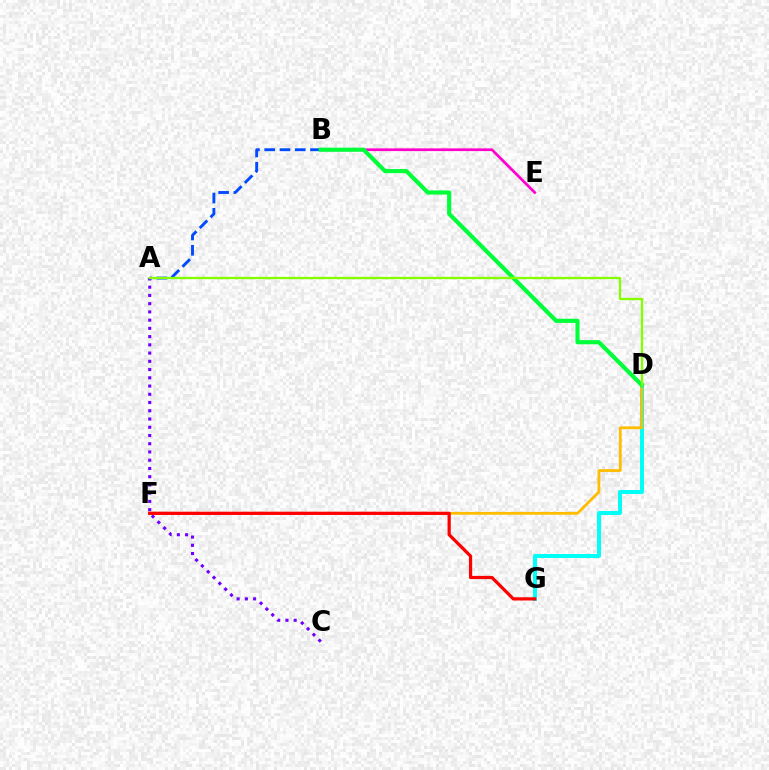{('D', 'G'): [{'color': '#00fff6', 'line_style': 'solid', 'thickness': 2.86}], ('A', 'C'): [{'color': '#7200ff', 'line_style': 'dotted', 'thickness': 2.24}], ('B', 'E'): [{'color': '#ff00cf', 'line_style': 'solid', 'thickness': 1.96}], ('D', 'F'): [{'color': '#ffbd00', 'line_style': 'solid', 'thickness': 2.01}], ('F', 'G'): [{'color': '#ff0000', 'line_style': 'solid', 'thickness': 2.32}], ('A', 'B'): [{'color': '#004bff', 'line_style': 'dashed', 'thickness': 2.07}], ('B', 'D'): [{'color': '#00ff39', 'line_style': 'solid', 'thickness': 2.98}], ('A', 'D'): [{'color': '#84ff00', 'line_style': 'solid', 'thickness': 1.66}]}